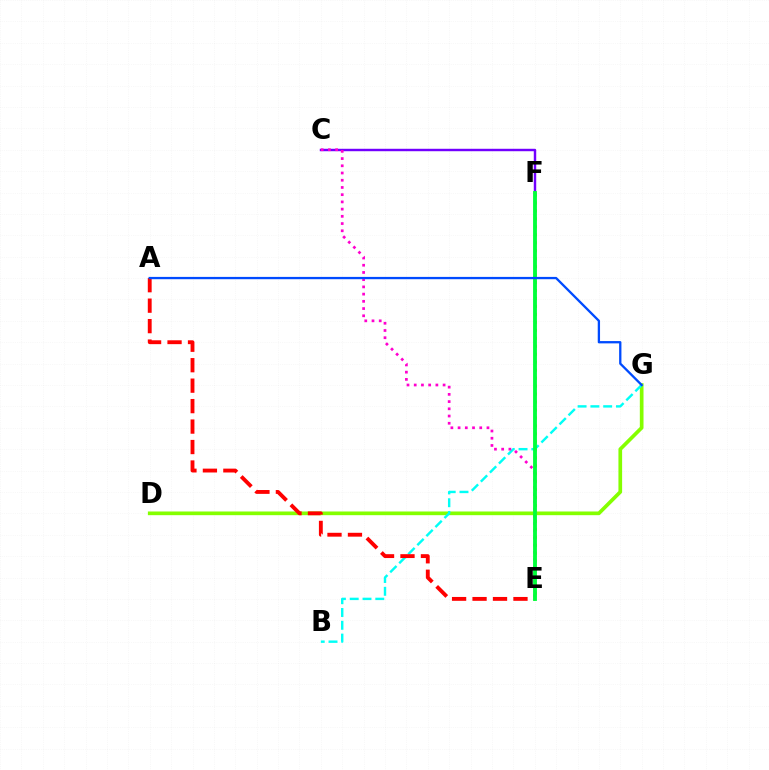{('D', 'G'): [{'color': '#84ff00', 'line_style': 'solid', 'thickness': 2.66}], ('E', 'F'): [{'color': '#ffbd00', 'line_style': 'dotted', 'thickness': 2.16}, {'color': '#00ff39', 'line_style': 'solid', 'thickness': 2.76}], ('B', 'G'): [{'color': '#00fff6', 'line_style': 'dashed', 'thickness': 1.74}], ('A', 'E'): [{'color': '#ff0000', 'line_style': 'dashed', 'thickness': 2.78}], ('C', 'F'): [{'color': '#7200ff', 'line_style': 'solid', 'thickness': 1.76}], ('C', 'E'): [{'color': '#ff00cf', 'line_style': 'dotted', 'thickness': 1.96}], ('A', 'G'): [{'color': '#004bff', 'line_style': 'solid', 'thickness': 1.66}]}